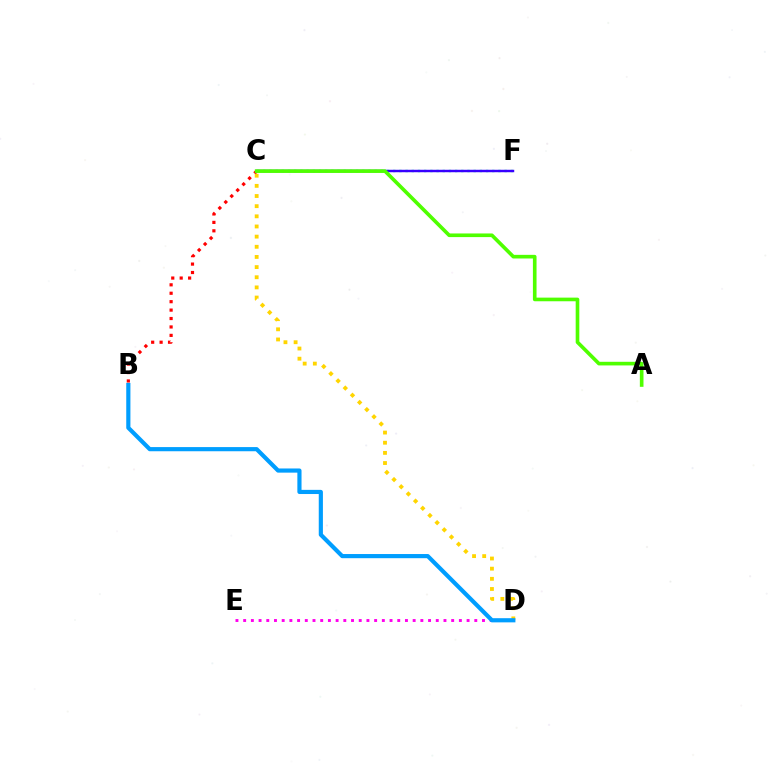{('B', 'C'): [{'color': '#ff0000', 'line_style': 'dotted', 'thickness': 2.29}], ('C', 'F'): [{'color': '#00ff86', 'line_style': 'dotted', 'thickness': 1.68}, {'color': '#3700ff', 'line_style': 'solid', 'thickness': 1.76}], ('D', 'E'): [{'color': '#ff00ed', 'line_style': 'dotted', 'thickness': 2.09}], ('C', 'D'): [{'color': '#ffd500', 'line_style': 'dotted', 'thickness': 2.76}], ('B', 'D'): [{'color': '#009eff', 'line_style': 'solid', 'thickness': 3.0}], ('A', 'C'): [{'color': '#4fff00', 'line_style': 'solid', 'thickness': 2.62}]}